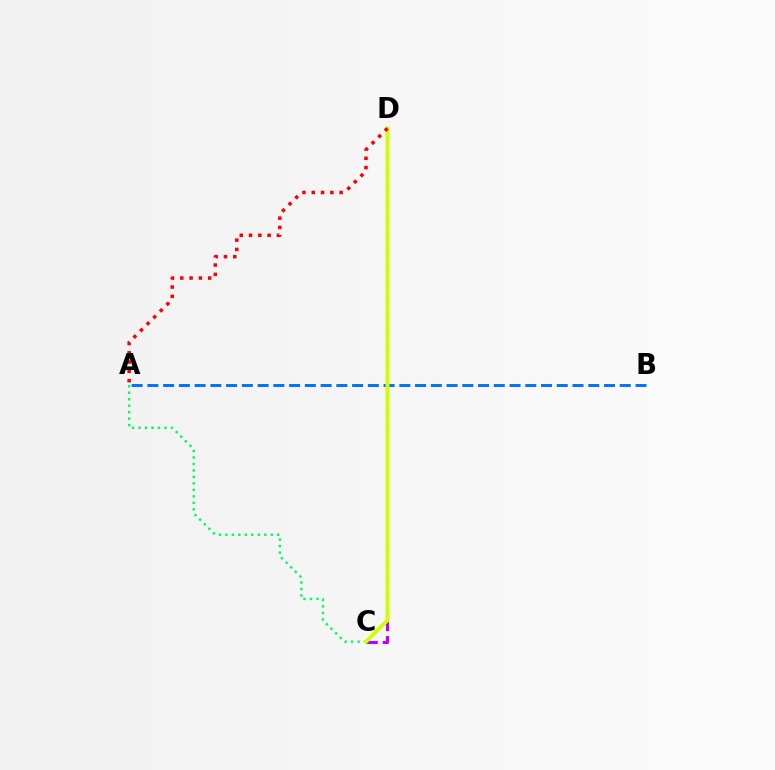{('A', 'C'): [{'color': '#00ff5c', 'line_style': 'dotted', 'thickness': 1.76}], ('A', 'B'): [{'color': '#0074ff', 'line_style': 'dashed', 'thickness': 2.14}], ('C', 'D'): [{'color': '#b900ff', 'line_style': 'dashed', 'thickness': 2.2}, {'color': '#d1ff00', 'line_style': 'solid', 'thickness': 2.78}], ('A', 'D'): [{'color': '#ff0000', 'line_style': 'dotted', 'thickness': 2.52}]}